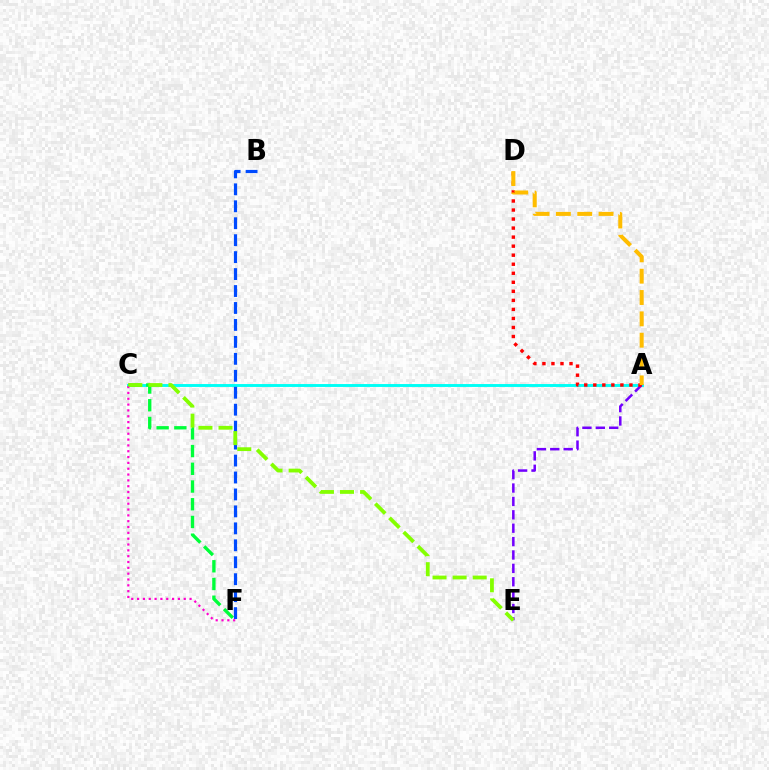{('A', 'C'): [{'color': '#00fff6', 'line_style': 'solid', 'thickness': 2.1}], ('C', 'F'): [{'color': '#00ff39', 'line_style': 'dashed', 'thickness': 2.41}, {'color': '#ff00cf', 'line_style': 'dotted', 'thickness': 1.58}], ('B', 'F'): [{'color': '#004bff', 'line_style': 'dashed', 'thickness': 2.3}], ('A', 'E'): [{'color': '#7200ff', 'line_style': 'dashed', 'thickness': 1.82}], ('A', 'D'): [{'color': '#ff0000', 'line_style': 'dotted', 'thickness': 2.45}, {'color': '#ffbd00', 'line_style': 'dashed', 'thickness': 2.9}], ('C', 'E'): [{'color': '#84ff00', 'line_style': 'dashed', 'thickness': 2.73}]}